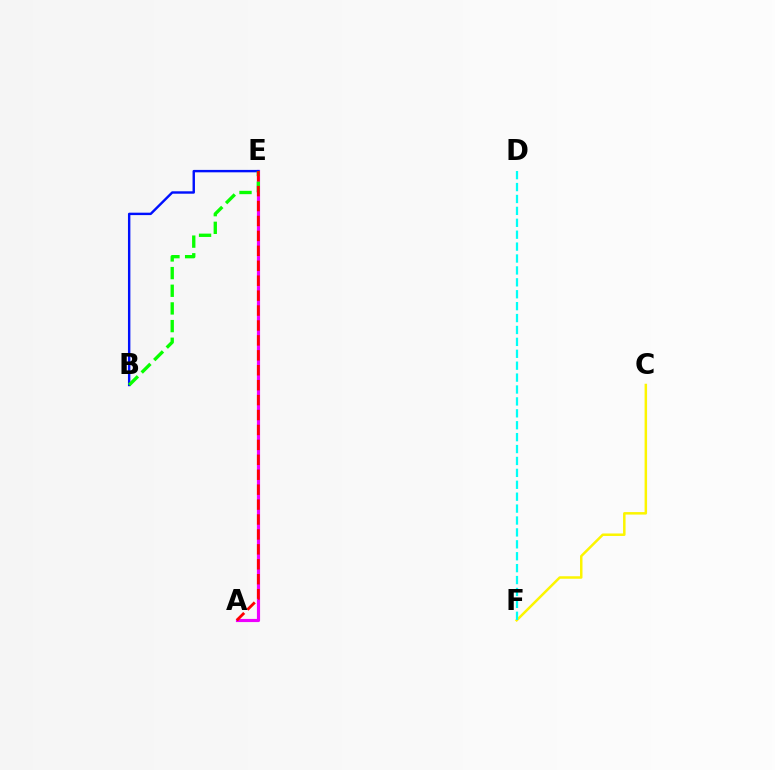{('C', 'F'): [{'color': '#fcf500', 'line_style': 'solid', 'thickness': 1.8}], ('A', 'E'): [{'color': '#ee00ff', 'line_style': 'solid', 'thickness': 2.27}, {'color': '#ff0000', 'line_style': 'dashed', 'thickness': 2.03}], ('B', 'E'): [{'color': '#0010ff', 'line_style': 'solid', 'thickness': 1.74}, {'color': '#08ff00', 'line_style': 'dashed', 'thickness': 2.4}], ('D', 'F'): [{'color': '#00fff6', 'line_style': 'dashed', 'thickness': 1.62}]}